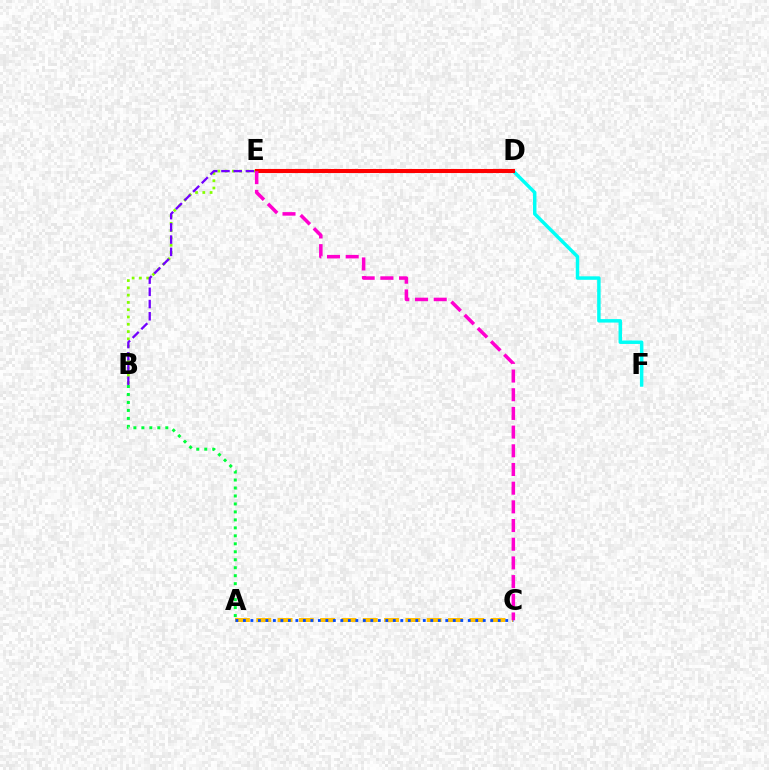{('B', 'E'): [{'color': '#84ff00', 'line_style': 'dotted', 'thickness': 1.98}, {'color': '#7200ff', 'line_style': 'dashed', 'thickness': 1.66}], ('A', 'C'): [{'color': '#ffbd00', 'line_style': 'dashed', 'thickness': 2.89}, {'color': '#004bff', 'line_style': 'dotted', 'thickness': 2.04}], ('A', 'B'): [{'color': '#00ff39', 'line_style': 'dotted', 'thickness': 2.17}], ('D', 'F'): [{'color': '#00fff6', 'line_style': 'solid', 'thickness': 2.49}], ('D', 'E'): [{'color': '#ff0000', 'line_style': 'solid', 'thickness': 2.93}], ('C', 'E'): [{'color': '#ff00cf', 'line_style': 'dashed', 'thickness': 2.54}]}